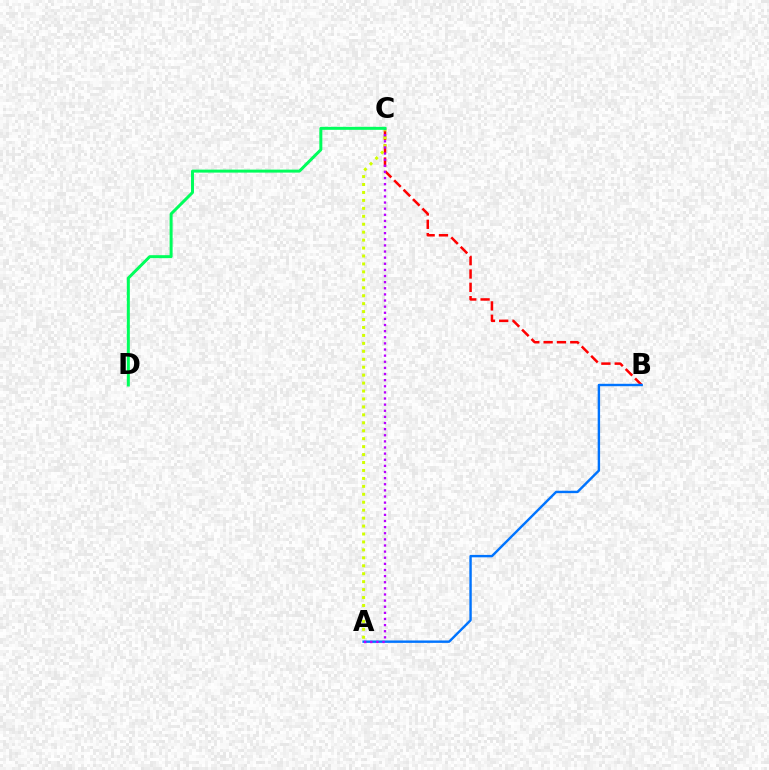{('B', 'C'): [{'color': '#ff0000', 'line_style': 'dashed', 'thickness': 1.81}], ('A', 'C'): [{'color': '#d1ff00', 'line_style': 'dotted', 'thickness': 2.16}, {'color': '#b900ff', 'line_style': 'dotted', 'thickness': 1.66}], ('A', 'B'): [{'color': '#0074ff', 'line_style': 'solid', 'thickness': 1.73}], ('C', 'D'): [{'color': '#00ff5c', 'line_style': 'solid', 'thickness': 2.15}]}